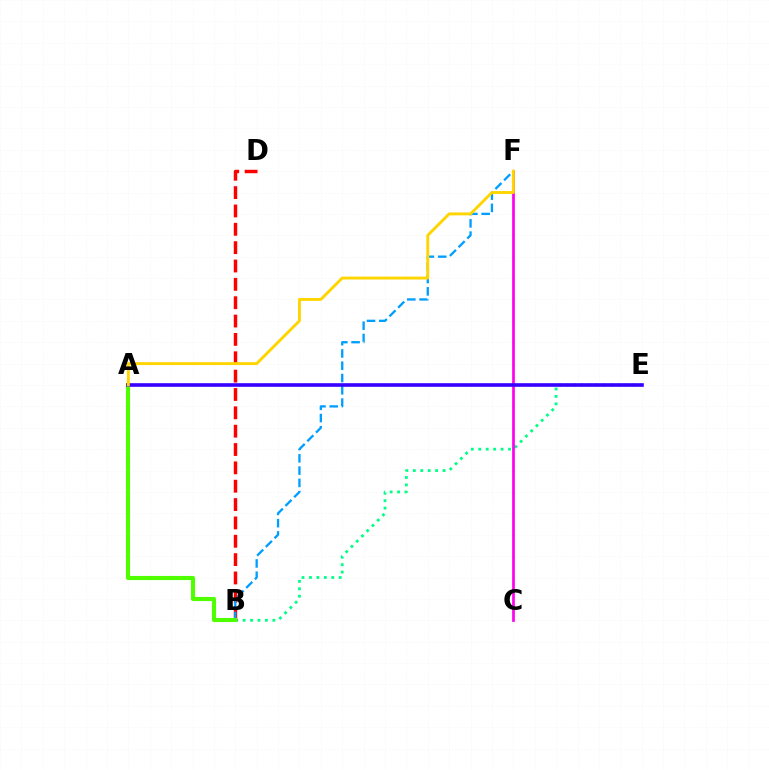{('B', 'E'): [{'color': '#00ff86', 'line_style': 'dotted', 'thickness': 2.02}], ('B', 'D'): [{'color': '#ff0000', 'line_style': 'dashed', 'thickness': 2.49}], ('C', 'F'): [{'color': '#ff00ed', 'line_style': 'solid', 'thickness': 1.95}], ('B', 'F'): [{'color': '#009eff', 'line_style': 'dashed', 'thickness': 1.67}], ('A', 'B'): [{'color': '#4fff00', 'line_style': 'solid', 'thickness': 2.96}], ('A', 'E'): [{'color': '#3700ff', 'line_style': 'solid', 'thickness': 2.6}], ('A', 'F'): [{'color': '#ffd500', 'line_style': 'solid', 'thickness': 2.09}]}